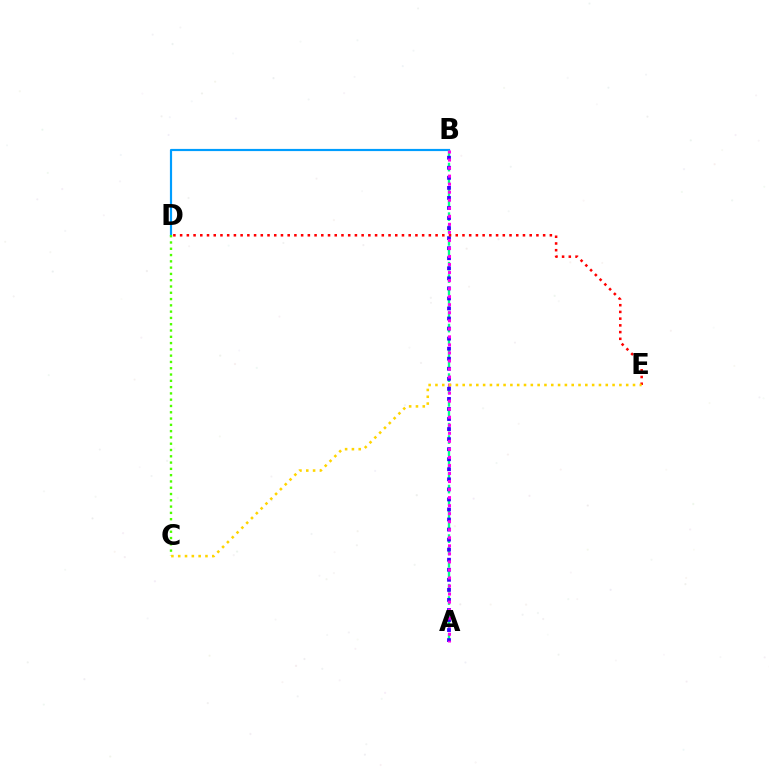{('B', 'D'): [{'color': '#009eff', 'line_style': 'solid', 'thickness': 1.57}], ('A', 'B'): [{'color': '#00ff86', 'line_style': 'dashed', 'thickness': 1.68}, {'color': '#3700ff', 'line_style': 'dotted', 'thickness': 2.73}, {'color': '#ff00ed', 'line_style': 'dotted', 'thickness': 2.18}], ('C', 'D'): [{'color': '#4fff00', 'line_style': 'dotted', 'thickness': 1.71}], ('D', 'E'): [{'color': '#ff0000', 'line_style': 'dotted', 'thickness': 1.83}], ('C', 'E'): [{'color': '#ffd500', 'line_style': 'dotted', 'thickness': 1.85}]}